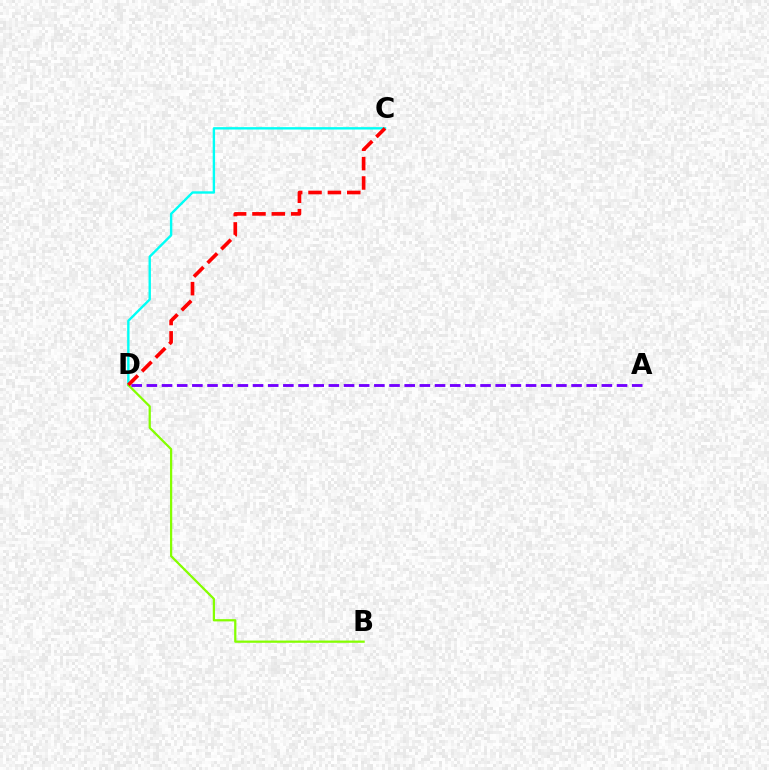{('C', 'D'): [{'color': '#00fff6', 'line_style': 'solid', 'thickness': 1.72}, {'color': '#ff0000', 'line_style': 'dashed', 'thickness': 2.63}], ('B', 'D'): [{'color': '#84ff00', 'line_style': 'solid', 'thickness': 1.62}], ('A', 'D'): [{'color': '#7200ff', 'line_style': 'dashed', 'thickness': 2.06}]}